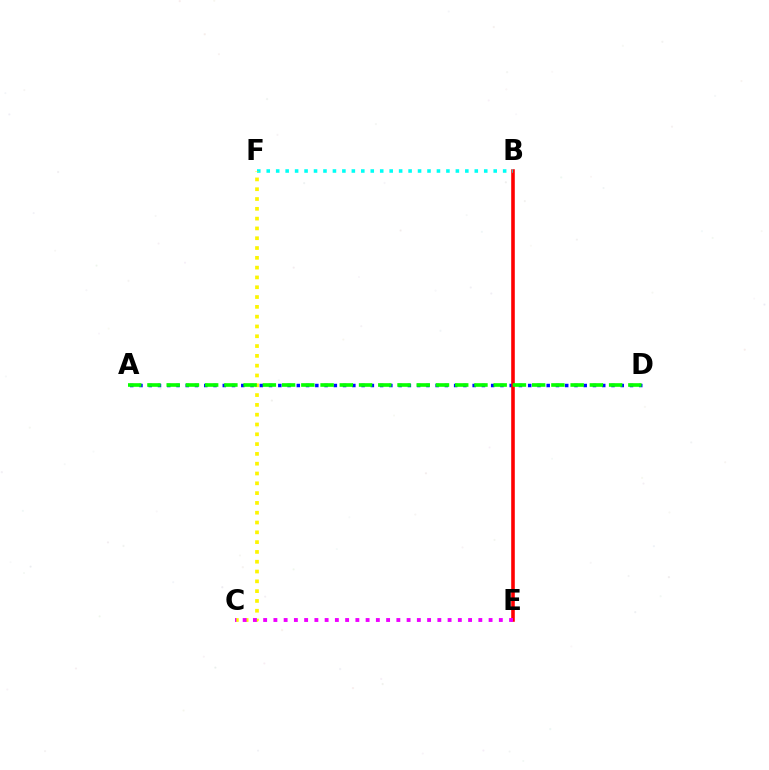{('A', 'D'): [{'color': '#0010ff', 'line_style': 'dotted', 'thickness': 2.51}, {'color': '#08ff00', 'line_style': 'dashed', 'thickness': 2.61}], ('B', 'E'): [{'color': '#ff0000', 'line_style': 'solid', 'thickness': 2.58}], ('B', 'F'): [{'color': '#00fff6', 'line_style': 'dotted', 'thickness': 2.57}], ('C', 'F'): [{'color': '#fcf500', 'line_style': 'dotted', 'thickness': 2.66}], ('C', 'E'): [{'color': '#ee00ff', 'line_style': 'dotted', 'thickness': 2.78}]}